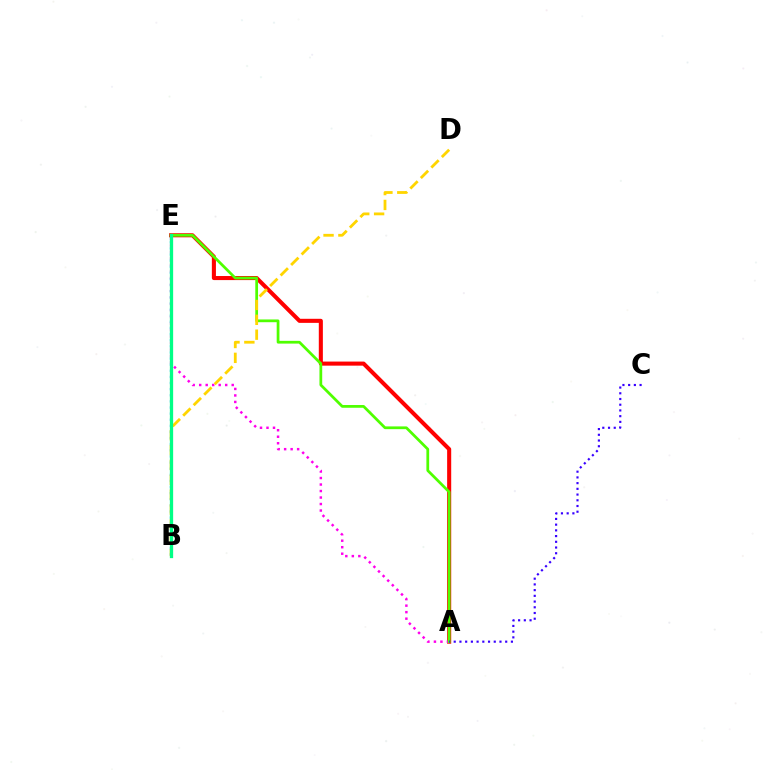{('B', 'E'): [{'color': '#009eff', 'line_style': 'dotted', 'thickness': 1.66}, {'color': '#00ff86', 'line_style': 'solid', 'thickness': 2.36}], ('A', 'E'): [{'color': '#ff0000', 'line_style': 'solid', 'thickness': 2.93}, {'color': '#ff00ed', 'line_style': 'dotted', 'thickness': 1.77}, {'color': '#4fff00', 'line_style': 'solid', 'thickness': 1.98}], ('B', 'D'): [{'color': '#ffd500', 'line_style': 'dashed', 'thickness': 2.02}], ('A', 'C'): [{'color': '#3700ff', 'line_style': 'dotted', 'thickness': 1.55}]}